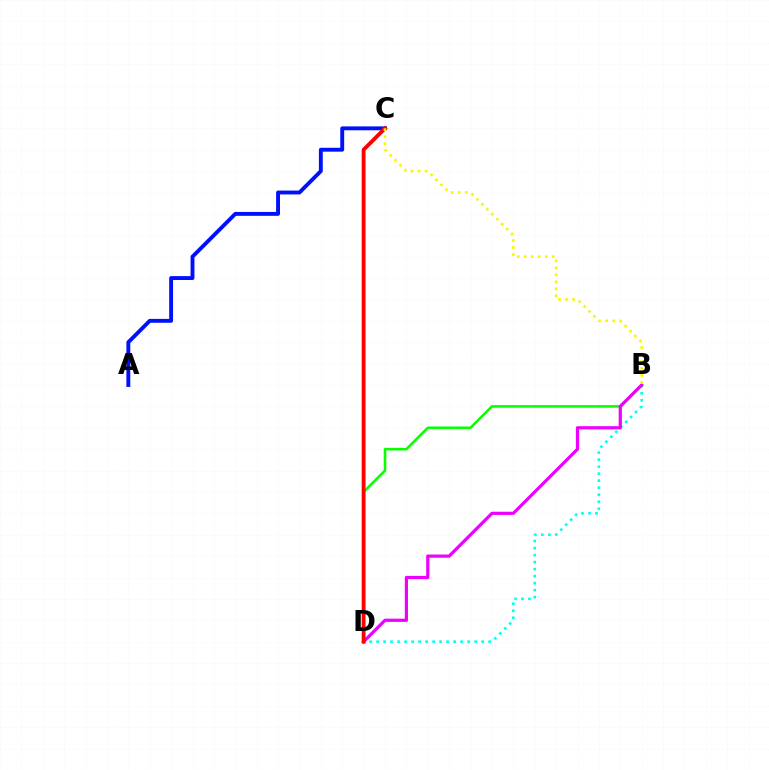{('B', 'D'): [{'color': '#00fff6', 'line_style': 'dotted', 'thickness': 1.9}, {'color': '#08ff00', 'line_style': 'solid', 'thickness': 1.85}, {'color': '#ee00ff', 'line_style': 'solid', 'thickness': 2.31}], ('A', 'C'): [{'color': '#0010ff', 'line_style': 'solid', 'thickness': 2.8}], ('C', 'D'): [{'color': '#ff0000', 'line_style': 'solid', 'thickness': 2.77}], ('B', 'C'): [{'color': '#fcf500', 'line_style': 'dotted', 'thickness': 1.9}]}